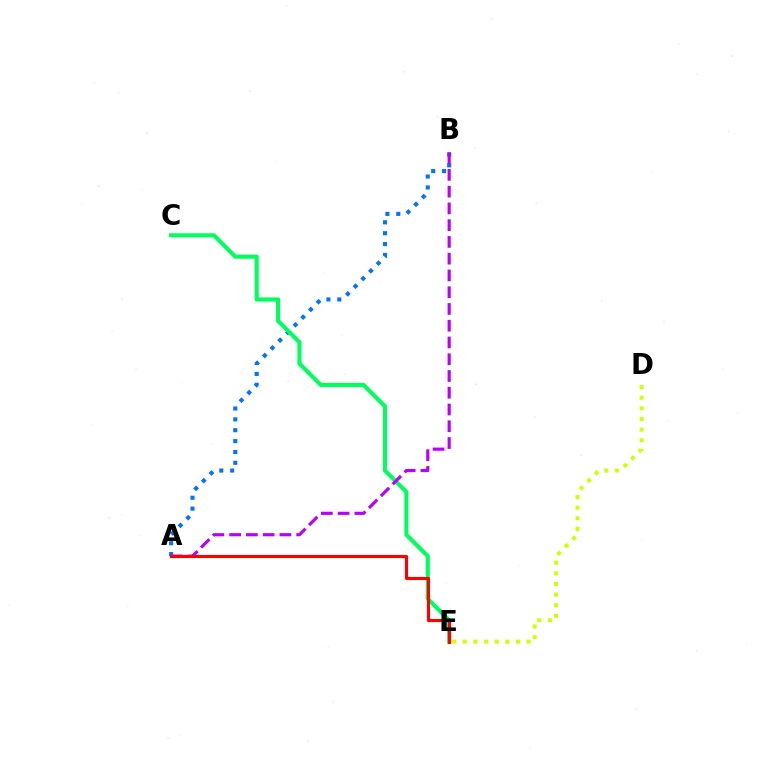{('A', 'B'): [{'color': '#0074ff', 'line_style': 'dotted', 'thickness': 2.95}, {'color': '#b900ff', 'line_style': 'dashed', 'thickness': 2.28}], ('D', 'E'): [{'color': '#d1ff00', 'line_style': 'dotted', 'thickness': 2.89}], ('C', 'E'): [{'color': '#00ff5c', 'line_style': 'solid', 'thickness': 2.95}], ('A', 'E'): [{'color': '#ff0000', 'line_style': 'solid', 'thickness': 2.24}]}